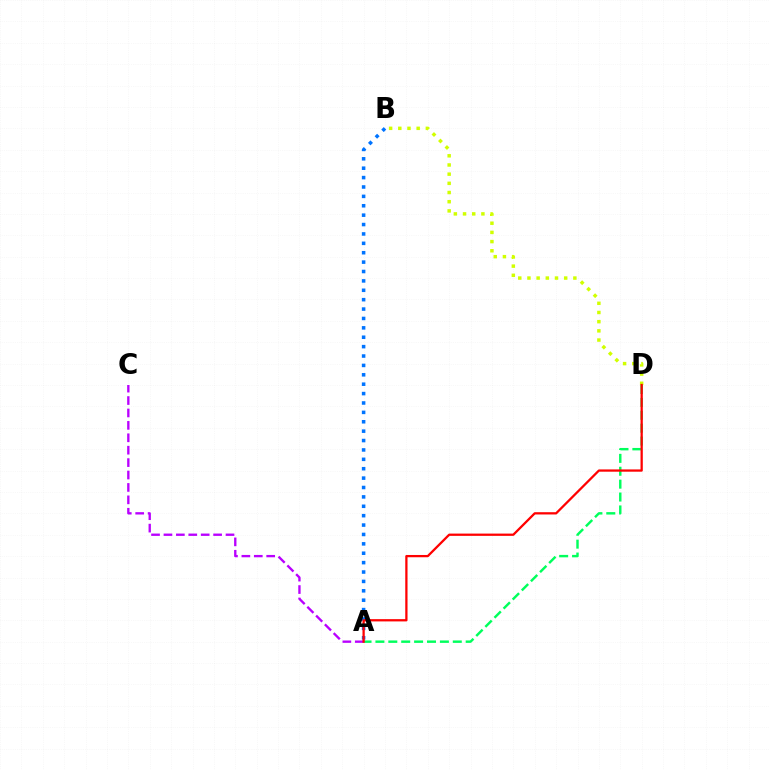{('A', 'D'): [{'color': '#00ff5c', 'line_style': 'dashed', 'thickness': 1.75}, {'color': '#ff0000', 'line_style': 'solid', 'thickness': 1.63}], ('A', 'C'): [{'color': '#b900ff', 'line_style': 'dashed', 'thickness': 1.69}], ('A', 'B'): [{'color': '#0074ff', 'line_style': 'dotted', 'thickness': 2.55}], ('B', 'D'): [{'color': '#d1ff00', 'line_style': 'dotted', 'thickness': 2.5}]}